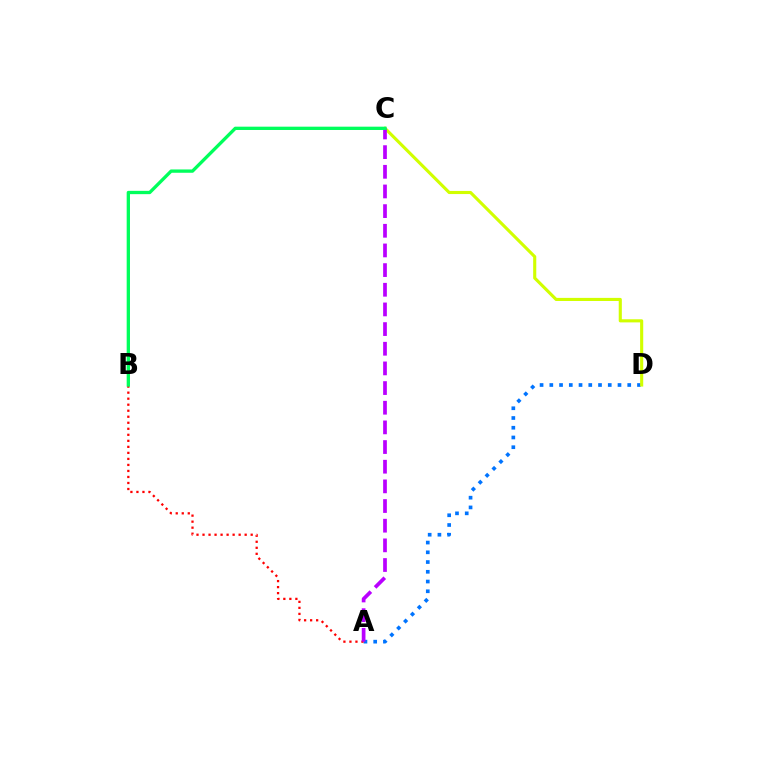{('A', 'D'): [{'color': '#0074ff', 'line_style': 'dotted', 'thickness': 2.65}], ('C', 'D'): [{'color': '#d1ff00', 'line_style': 'solid', 'thickness': 2.24}], ('A', 'B'): [{'color': '#ff0000', 'line_style': 'dotted', 'thickness': 1.64}], ('A', 'C'): [{'color': '#b900ff', 'line_style': 'dashed', 'thickness': 2.67}], ('B', 'C'): [{'color': '#00ff5c', 'line_style': 'solid', 'thickness': 2.38}]}